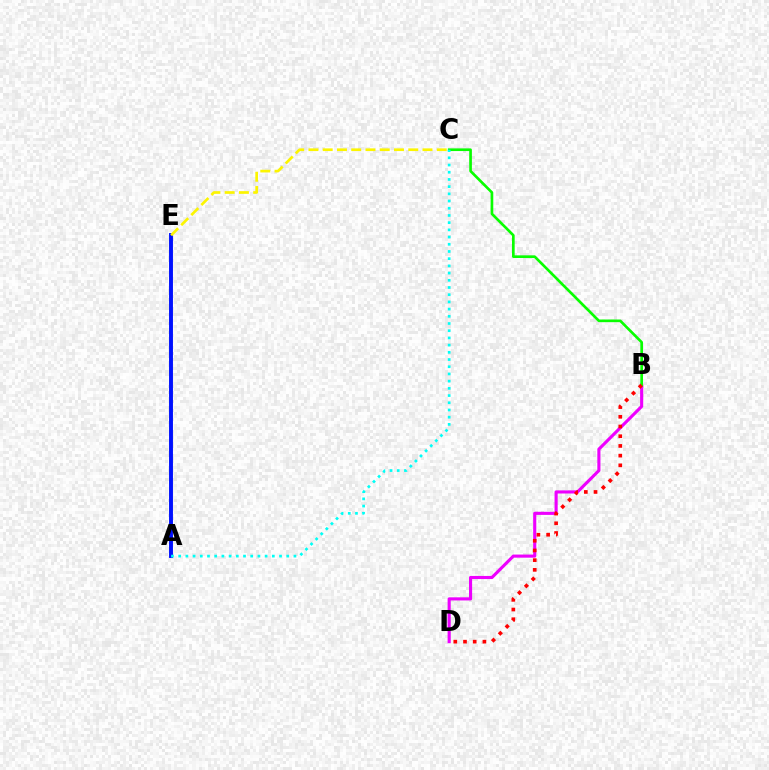{('B', 'D'): [{'color': '#ee00ff', 'line_style': 'solid', 'thickness': 2.24}, {'color': '#ff0000', 'line_style': 'dotted', 'thickness': 2.64}], ('B', 'C'): [{'color': '#08ff00', 'line_style': 'solid', 'thickness': 1.92}], ('A', 'E'): [{'color': '#0010ff', 'line_style': 'solid', 'thickness': 2.81}], ('A', 'C'): [{'color': '#00fff6', 'line_style': 'dotted', 'thickness': 1.96}], ('C', 'E'): [{'color': '#fcf500', 'line_style': 'dashed', 'thickness': 1.94}]}